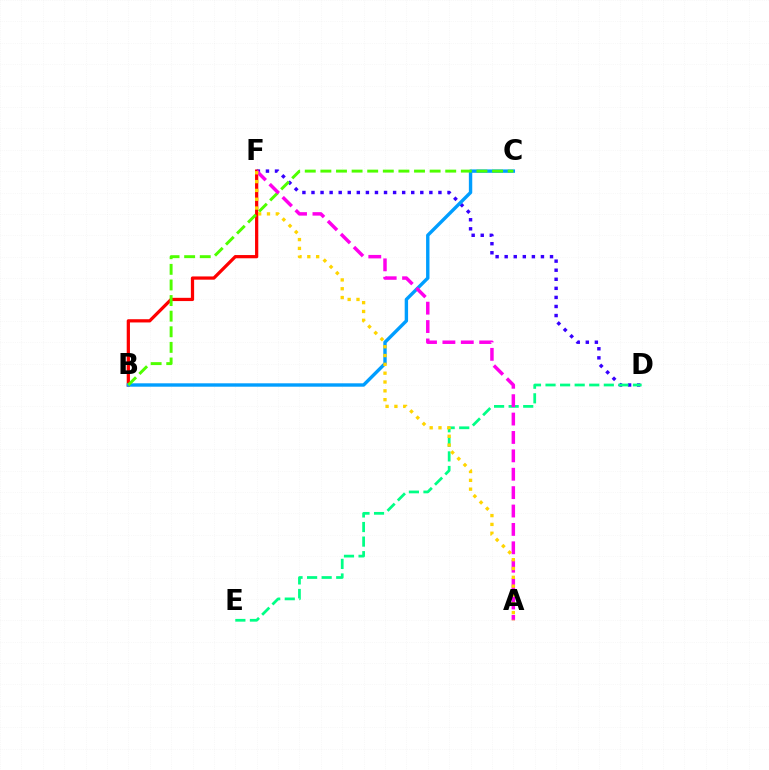{('D', 'F'): [{'color': '#3700ff', 'line_style': 'dotted', 'thickness': 2.46}], ('D', 'E'): [{'color': '#00ff86', 'line_style': 'dashed', 'thickness': 1.98}], ('B', 'F'): [{'color': '#ff0000', 'line_style': 'solid', 'thickness': 2.33}], ('B', 'C'): [{'color': '#009eff', 'line_style': 'solid', 'thickness': 2.44}, {'color': '#4fff00', 'line_style': 'dashed', 'thickness': 2.12}], ('A', 'F'): [{'color': '#ff00ed', 'line_style': 'dashed', 'thickness': 2.5}, {'color': '#ffd500', 'line_style': 'dotted', 'thickness': 2.4}]}